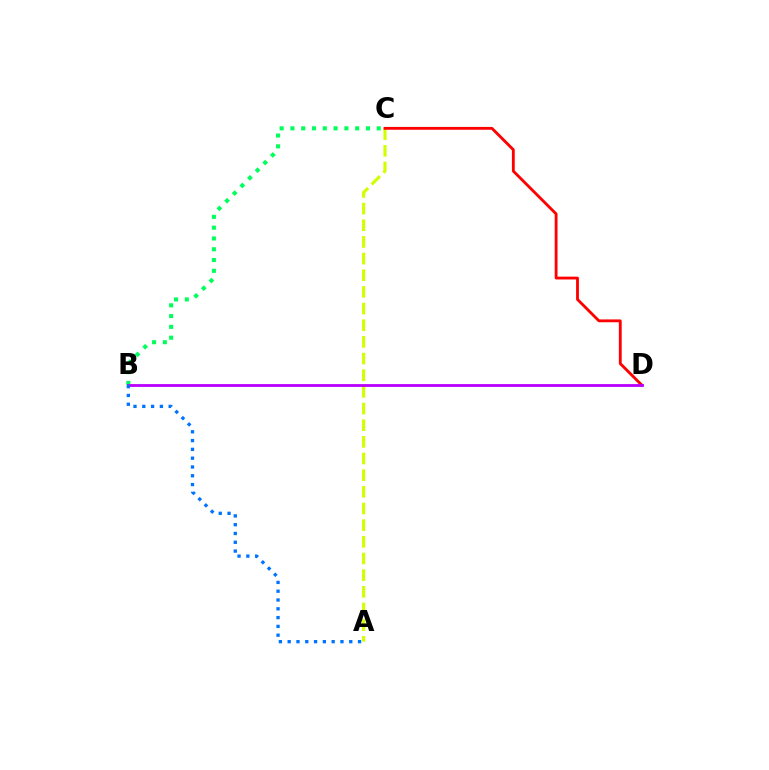{('A', 'C'): [{'color': '#d1ff00', 'line_style': 'dashed', 'thickness': 2.26}], ('C', 'D'): [{'color': '#ff0000', 'line_style': 'solid', 'thickness': 2.04}], ('B', 'C'): [{'color': '#00ff5c', 'line_style': 'dotted', 'thickness': 2.93}], ('B', 'D'): [{'color': '#b900ff', 'line_style': 'solid', 'thickness': 2.03}], ('A', 'B'): [{'color': '#0074ff', 'line_style': 'dotted', 'thickness': 2.39}]}